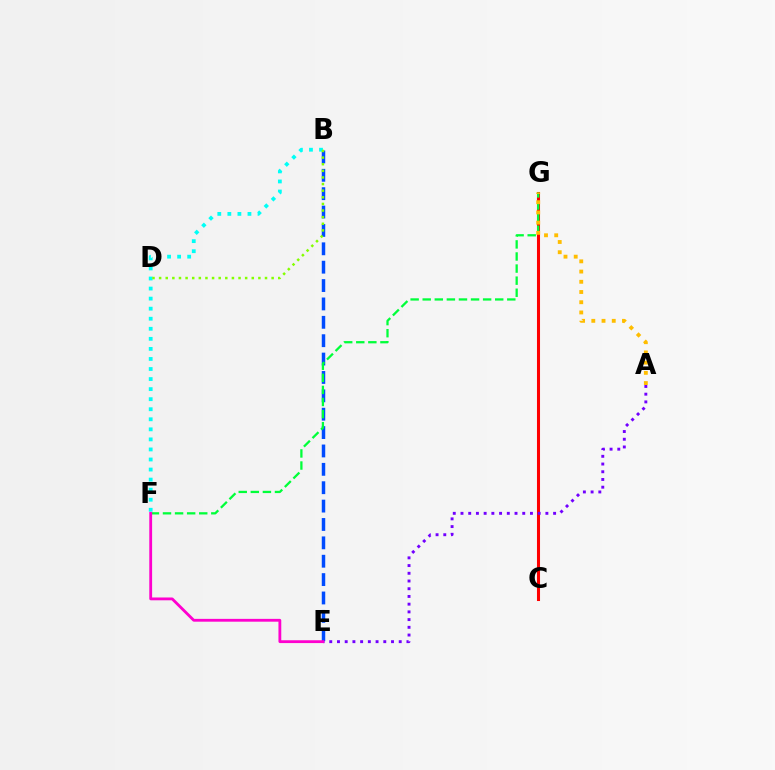{('C', 'G'): [{'color': '#ff0000', 'line_style': 'solid', 'thickness': 2.2}], ('B', 'E'): [{'color': '#004bff', 'line_style': 'dashed', 'thickness': 2.5}], ('B', 'F'): [{'color': '#00fff6', 'line_style': 'dotted', 'thickness': 2.73}], ('F', 'G'): [{'color': '#00ff39', 'line_style': 'dashed', 'thickness': 1.64}], ('A', 'E'): [{'color': '#7200ff', 'line_style': 'dotted', 'thickness': 2.1}], ('E', 'F'): [{'color': '#ff00cf', 'line_style': 'solid', 'thickness': 2.03}], ('B', 'D'): [{'color': '#84ff00', 'line_style': 'dotted', 'thickness': 1.8}], ('A', 'G'): [{'color': '#ffbd00', 'line_style': 'dotted', 'thickness': 2.78}]}